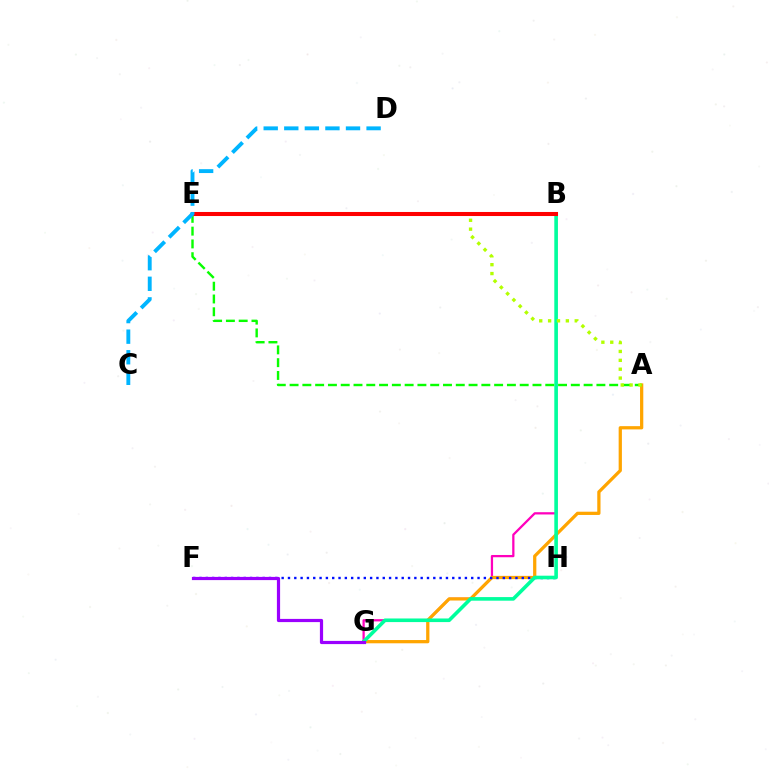{('B', 'G'): [{'color': '#ff00bd', 'line_style': 'solid', 'thickness': 1.63}, {'color': '#00ff9d', 'line_style': 'solid', 'thickness': 2.6}], ('A', 'G'): [{'color': '#ffa500', 'line_style': 'solid', 'thickness': 2.34}], ('F', 'H'): [{'color': '#0010ff', 'line_style': 'dotted', 'thickness': 1.72}], ('F', 'G'): [{'color': '#9b00ff', 'line_style': 'solid', 'thickness': 2.3}], ('A', 'E'): [{'color': '#08ff00', 'line_style': 'dashed', 'thickness': 1.74}, {'color': '#b3ff00', 'line_style': 'dotted', 'thickness': 2.41}], ('B', 'E'): [{'color': '#ff0000', 'line_style': 'solid', 'thickness': 2.92}], ('C', 'D'): [{'color': '#00b5ff', 'line_style': 'dashed', 'thickness': 2.8}]}